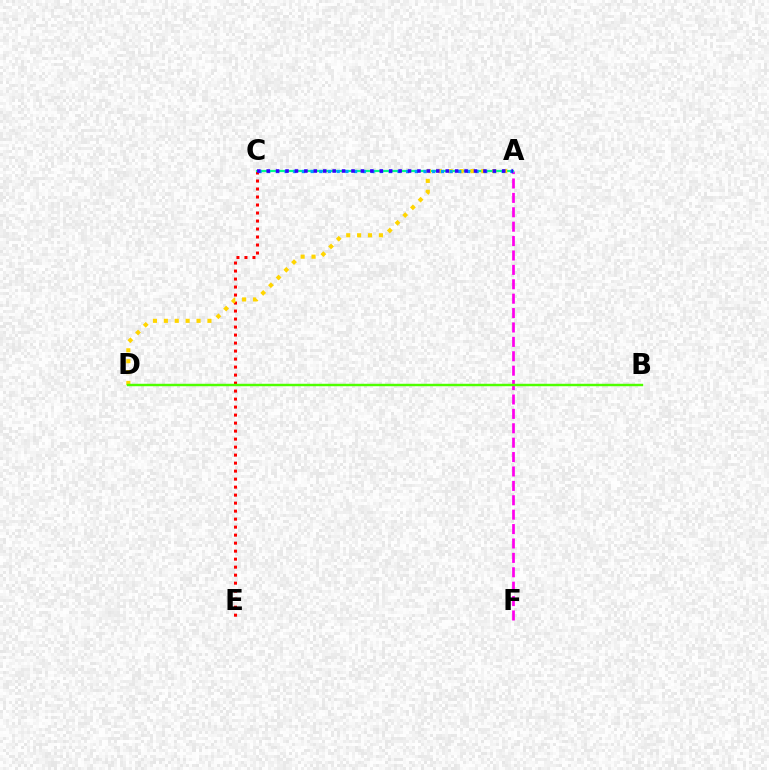{('C', 'E'): [{'color': '#ff0000', 'line_style': 'dotted', 'thickness': 2.17}], ('A', 'F'): [{'color': '#ff00ed', 'line_style': 'dashed', 'thickness': 1.96}], ('A', 'C'): [{'color': '#00ff86', 'line_style': 'solid', 'thickness': 1.59}, {'color': '#009eff', 'line_style': 'dotted', 'thickness': 2.36}, {'color': '#3700ff', 'line_style': 'dotted', 'thickness': 2.56}], ('A', 'D'): [{'color': '#ffd500', 'line_style': 'dotted', 'thickness': 2.96}], ('B', 'D'): [{'color': '#4fff00', 'line_style': 'solid', 'thickness': 1.76}]}